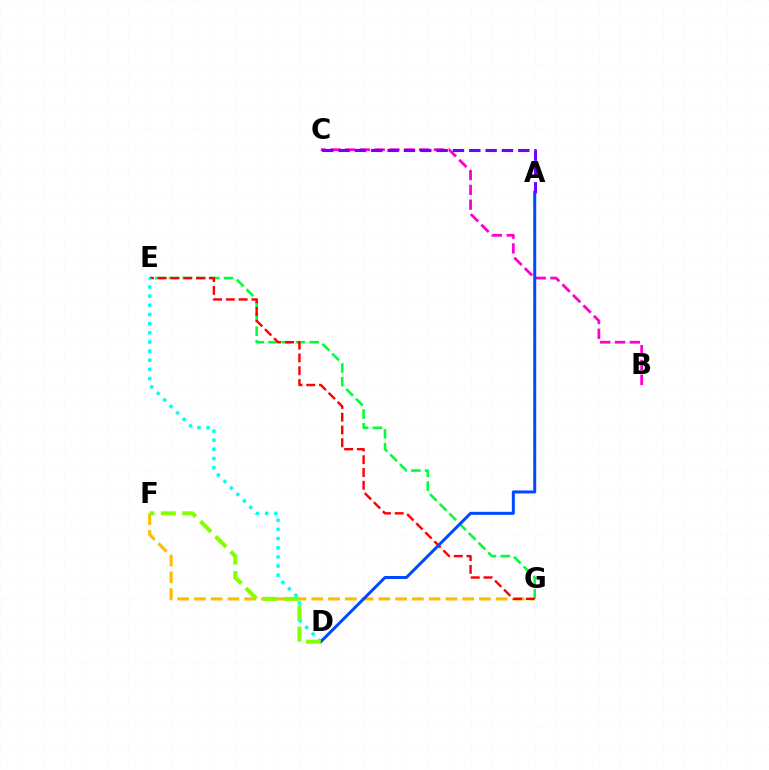{('E', 'G'): [{'color': '#00ff39', 'line_style': 'dashed', 'thickness': 1.87}, {'color': '#ff0000', 'line_style': 'dashed', 'thickness': 1.74}], ('F', 'G'): [{'color': '#ffbd00', 'line_style': 'dashed', 'thickness': 2.28}], ('B', 'C'): [{'color': '#ff00cf', 'line_style': 'dashed', 'thickness': 2.01}], ('D', 'E'): [{'color': '#00fff6', 'line_style': 'dotted', 'thickness': 2.49}], ('A', 'D'): [{'color': '#004bff', 'line_style': 'solid', 'thickness': 2.17}], ('D', 'F'): [{'color': '#84ff00', 'line_style': 'dashed', 'thickness': 2.91}], ('A', 'C'): [{'color': '#7200ff', 'line_style': 'dashed', 'thickness': 2.22}]}